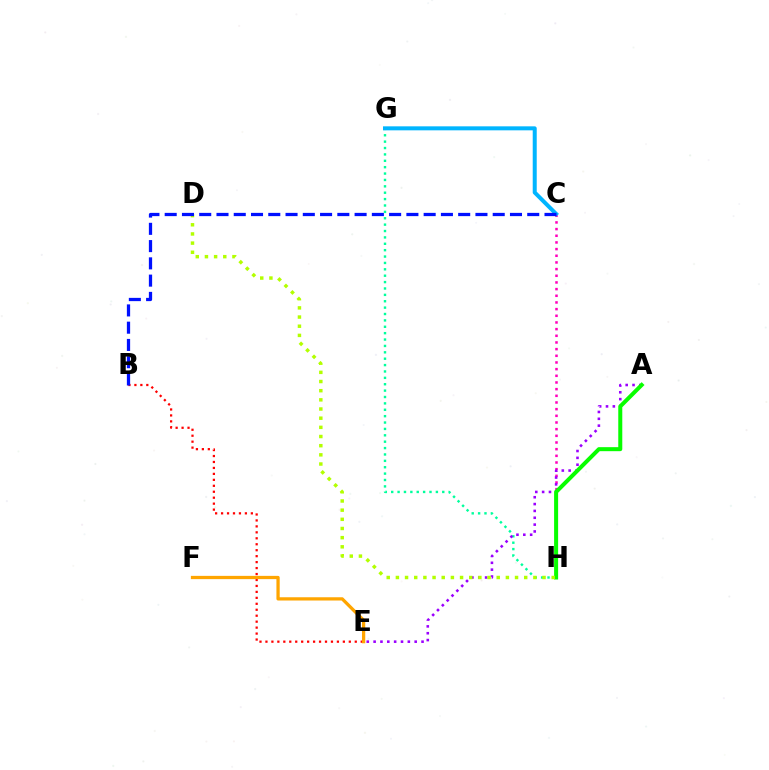{('C', 'H'): [{'color': '#ff00bd', 'line_style': 'dotted', 'thickness': 1.81}], ('G', 'H'): [{'color': '#00ff9d', 'line_style': 'dotted', 'thickness': 1.73}], ('A', 'E'): [{'color': '#9b00ff', 'line_style': 'dotted', 'thickness': 1.86}], ('A', 'H'): [{'color': '#08ff00', 'line_style': 'solid', 'thickness': 2.89}], ('B', 'E'): [{'color': '#ff0000', 'line_style': 'dotted', 'thickness': 1.62}], ('C', 'G'): [{'color': '#00b5ff', 'line_style': 'solid', 'thickness': 2.88}], ('D', 'H'): [{'color': '#b3ff00', 'line_style': 'dotted', 'thickness': 2.49}], ('B', 'C'): [{'color': '#0010ff', 'line_style': 'dashed', 'thickness': 2.35}], ('E', 'F'): [{'color': '#ffa500', 'line_style': 'solid', 'thickness': 2.35}]}